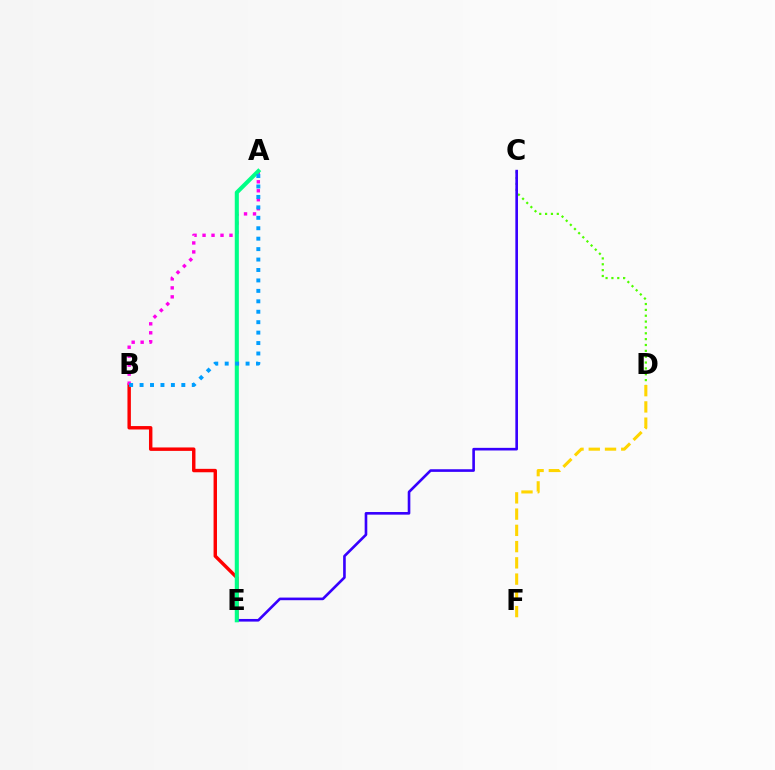{('C', 'D'): [{'color': '#4fff00', 'line_style': 'dotted', 'thickness': 1.59}], ('B', 'E'): [{'color': '#ff0000', 'line_style': 'solid', 'thickness': 2.47}], ('C', 'E'): [{'color': '#3700ff', 'line_style': 'solid', 'thickness': 1.89}], ('A', 'B'): [{'color': '#ff00ed', 'line_style': 'dotted', 'thickness': 2.44}, {'color': '#009eff', 'line_style': 'dotted', 'thickness': 2.84}], ('D', 'F'): [{'color': '#ffd500', 'line_style': 'dashed', 'thickness': 2.21}], ('A', 'E'): [{'color': '#00ff86', 'line_style': 'solid', 'thickness': 2.93}]}